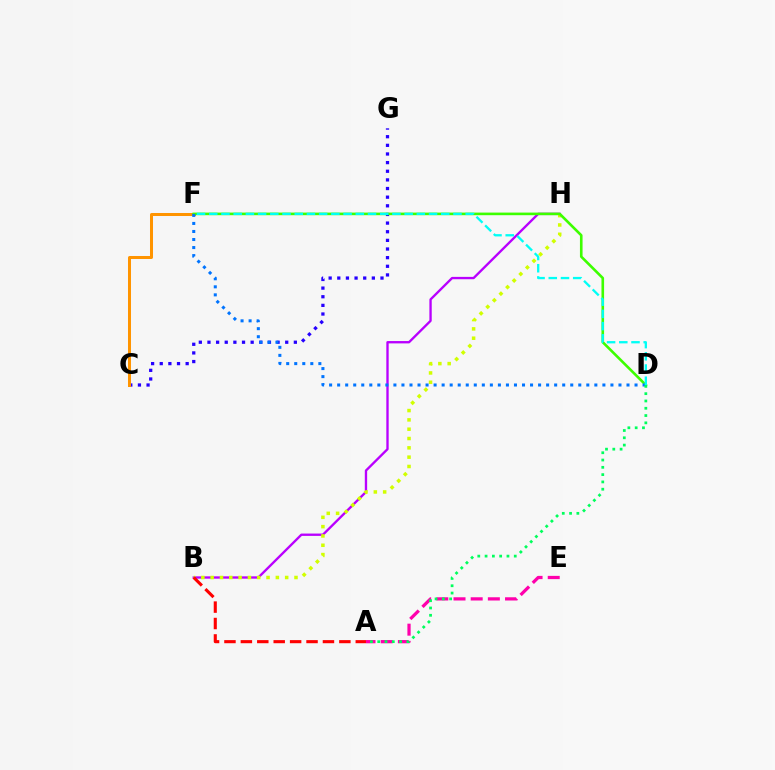{('B', 'H'): [{'color': '#b900ff', 'line_style': 'solid', 'thickness': 1.69}, {'color': '#d1ff00', 'line_style': 'dotted', 'thickness': 2.53}], ('C', 'G'): [{'color': '#2500ff', 'line_style': 'dotted', 'thickness': 2.35}], ('A', 'B'): [{'color': '#ff0000', 'line_style': 'dashed', 'thickness': 2.23}], ('A', 'E'): [{'color': '#ff00ac', 'line_style': 'dashed', 'thickness': 2.33}], ('C', 'F'): [{'color': '#ff9400', 'line_style': 'solid', 'thickness': 2.16}], ('D', 'F'): [{'color': '#3dff00', 'line_style': 'solid', 'thickness': 1.88}, {'color': '#0074ff', 'line_style': 'dotted', 'thickness': 2.18}, {'color': '#00fff6', 'line_style': 'dashed', 'thickness': 1.66}], ('A', 'D'): [{'color': '#00ff5c', 'line_style': 'dotted', 'thickness': 1.98}]}